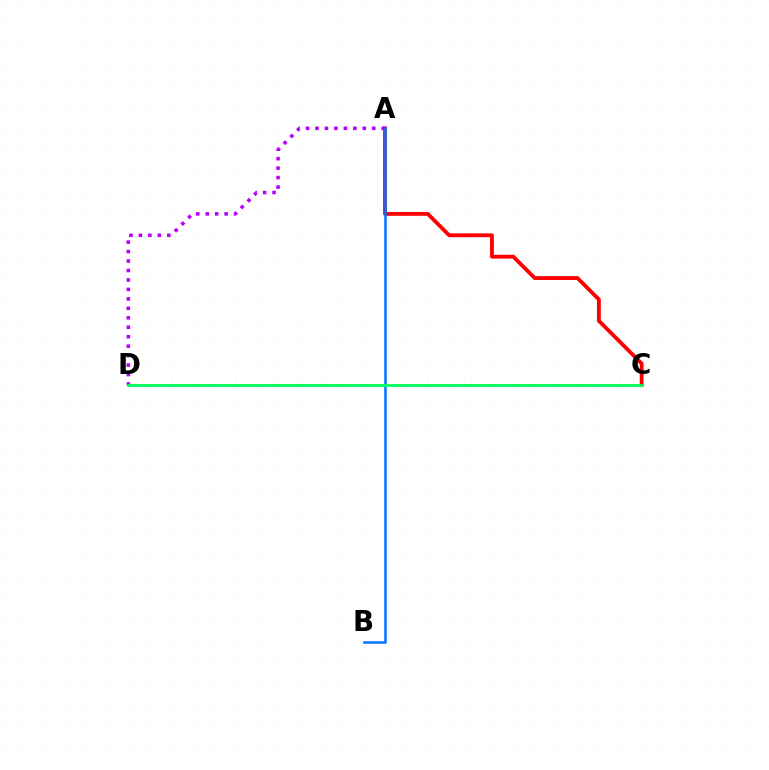{('A', 'C'): [{'color': '#ff0000', 'line_style': 'solid', 'thickness': 2.76}], ('C', 'D'): [{'color': '#d1ff00', 'line_style': 'dotted', 'thickness': 1.63}, {'color': '#00ff5c', 'line_style': 'solid', 'thickness': 1.99}], ('A', 'D'): [{'color': '#b900ff', 'line_style': 'dotted', 'thickness': 2.57}], ('A', 'B'): [{'color': '#0074ff', 'line_style': 'solid', 'thickness': 1.82}]}